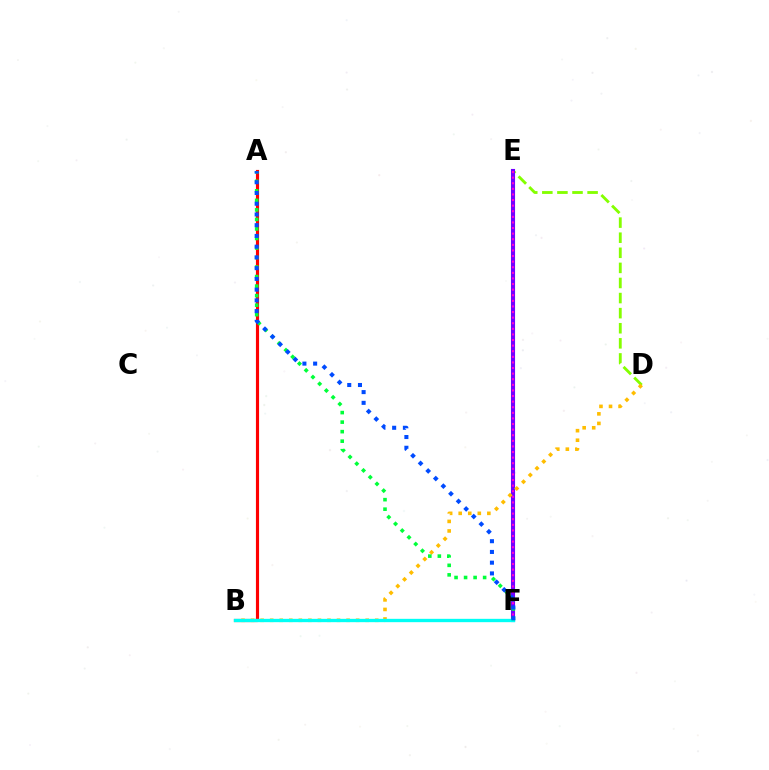{('D', 'E'): [{'color': '#84ff00', 'line_style': 'dashed', 'thickness': 2.05}], ('E', 'F'): [{'color': '#7200ff', 'line_style': 'solid', 'thickness': 2.96}, {'color': '#ff00cf', 'line_style': 'dotted', 'thickness': 1.52}], ('A', 'B'): [{'color': '#ff0000', 'line_style': 'solid', 'thickness': 2.27}], ('B', 'D'): [{'color': '#ffbd00', 'line_style': 'dotted', 'thickness': 2.6}], ('B', 'F'): [{'color': '#00fff6', 'line_style': 'solid', 'thickness': 2.4}], ('A', 'F'): [{'color': '#00ff39', 'line_style': 'dotted', 'thickness': 2.59}, {'color': '#004bff', 'line_style': 'dotted', 'thickness': 2.92}]}